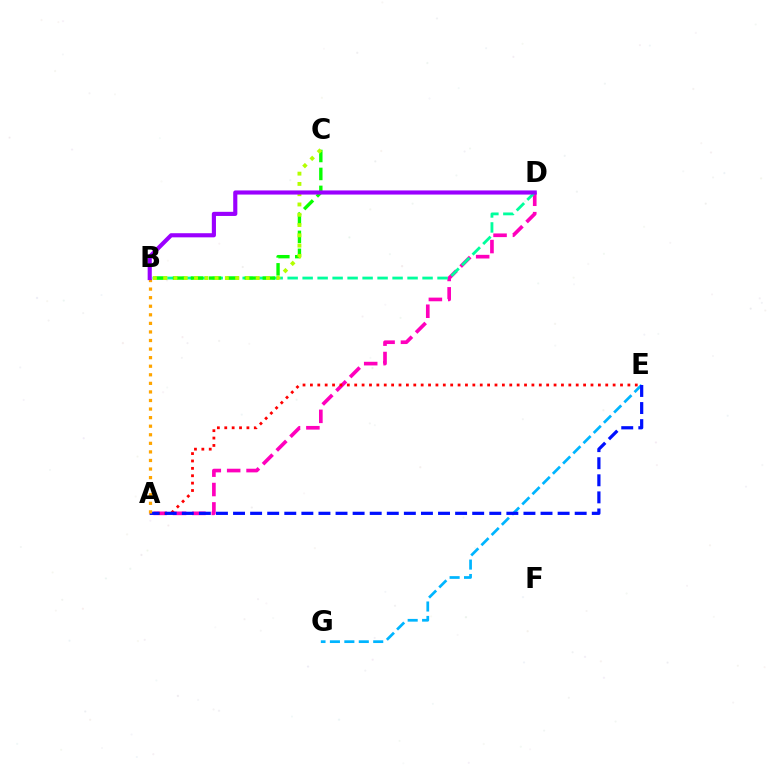{('A', 'D'): [{'color': '#ff00bd', 'line_style': 'dashed', 'thickness': 2.63}], ('B', 'D'): [{'color': '#00ff9d', 'line_style': 'dashed', 'thickness': 2.04}, {'color': '#9b00ff', 'line_style': 'solid', 'thickness': 2.97}], ('B', 'C'): [{'color': '#08ff00', 'line_style': 'dashed', 'thickness': 2.44}, {'color': '#b3ff00', 'line_style': 'dotted', 'thickness': 2.79}], ('A', 'E'): [{'color': '#ff0000', 'line_style': 'dotted', 'thickness': 2.01}, {'color': '#0010ff', 'line_style': 'dashed', 'thickness': 2.32}], ('E', 'G'): [{'color': '#00b5ff', 'line_style': 'dashed', 'thickness': 1.96}], ('A', 'B'): [{'color': '#ffa500', 'line_style': 'dotted', 'thickness': 2.33}]}